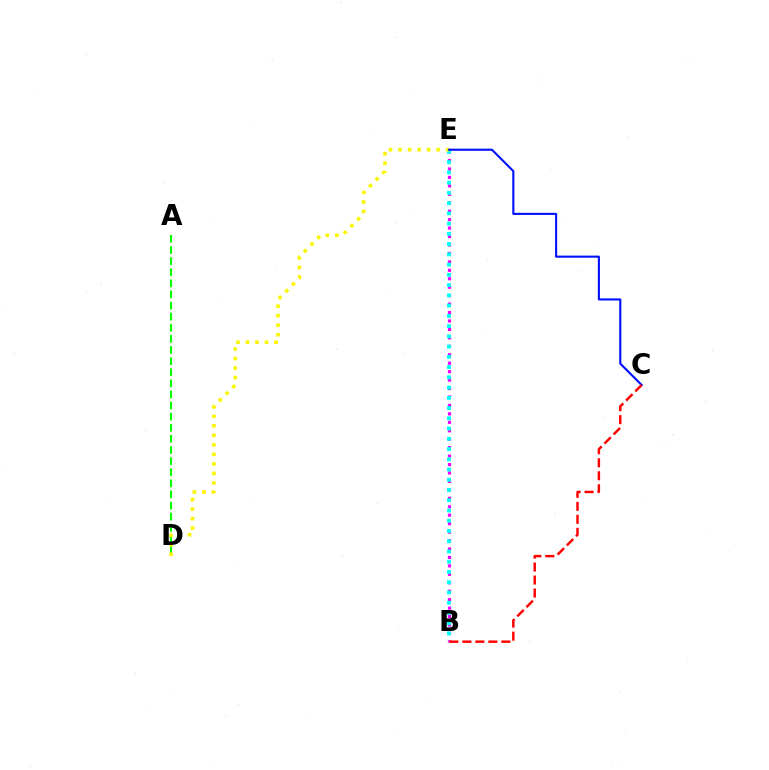{('B', 'E'): [{'color': '#ee00ff', 'line_style': 'dotted', 'thickness': 2.29}, {'color': '#00fff6', 'line_style': 'dotted', 'thickness': 2.78}], ('A', 'D'): [{'color': '#08ff00', 'line_style': 'dashed', 'thickness': 1.51}], ('D', 'E'): [{'color': '#fcf500', 'line_style': 'dotted', 'thickness': 2.59}], ('C', 'E'): [{'color': '#0010ff', 'line_style': 'solid', 'thickness': 1.52}], ('B', 'C'): [{'color': '#ff0000', 'line_style': 'dashed', 'thickness': 1.77}]}